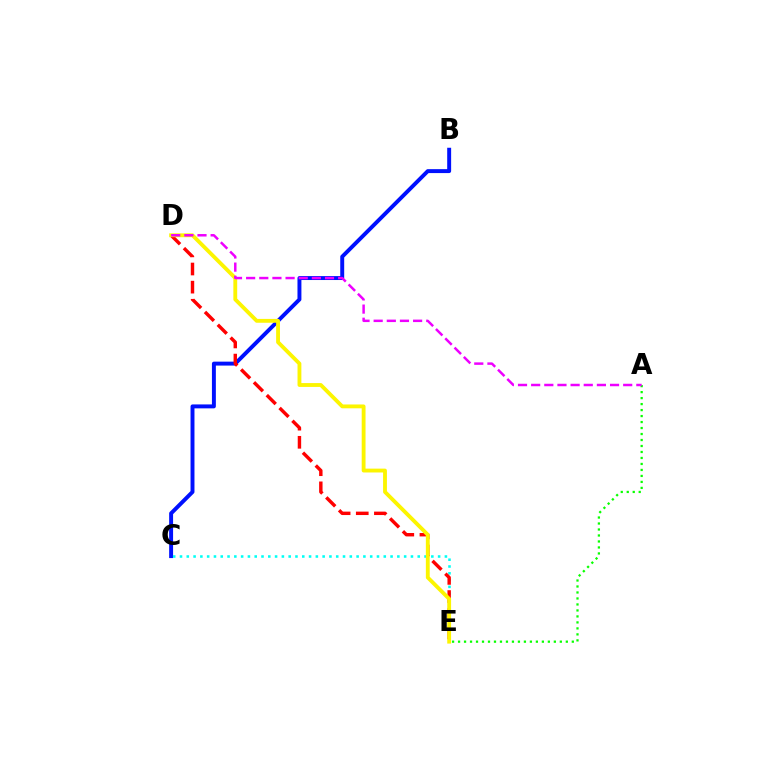{('B', 'C'): [{'color': '#0010ff', 'line_style': 'solid', 'thickness': 2.83}], ('C', 'E'): [{'color': '#00fff6', 'line_style': 'dotted', 'thickness': 1.85}], ('A', 'E'): [{'color': '#08ff00', 'line_style': 'dotted', 'thickness': 1.63}], ('D', 'E'): [{'color': '#ff0000', 'line_style': 'dashed', 'thickness': 2.46}, {'color': '#fcf500', 'line_style': 'solid', 'thickness': 2.77}], ('A', 'D'): [{'color': '#ee00ff', 'line_style': 'dashed', 'thickness': 1.79}]}